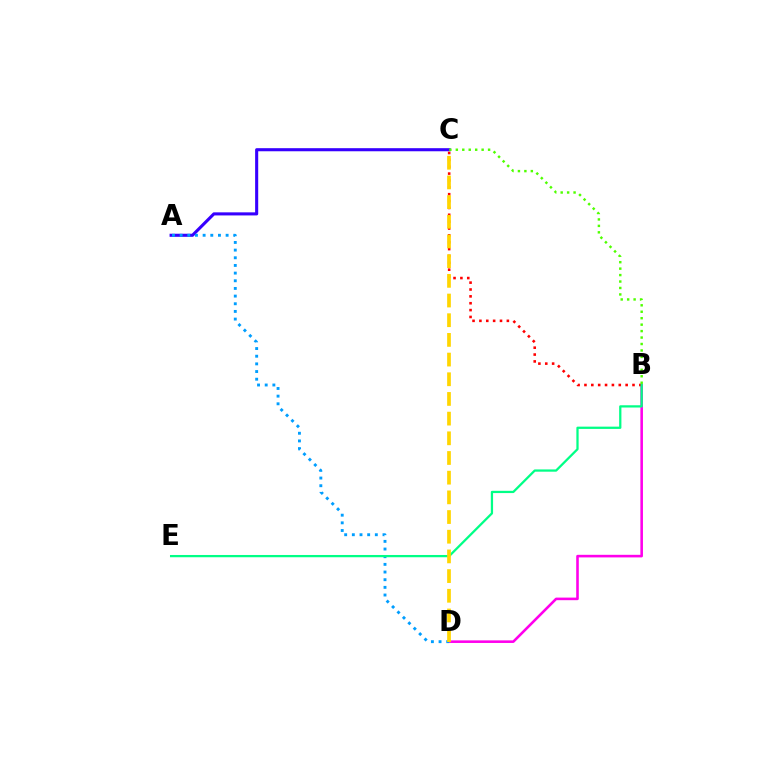{('A', 'C'): [{'color': '#3700ff', 'line_style': 'solid', 'thickness': 2.22}], ('B', 'D'): [{'color': '#ff00ed', 'line_style': 'solid', 'thickness': 1.86}], ('B', 'C'): [{'color': '#ff0000', 'line_style': 'dotted', 'thickness': 1.87}, {'color': '#4fff00', 'line_style': 'dotted', 'thickness': 1.75}], ('A', 'D'): [{'color': '#009eff', 'line_style': 'dotted', 'thickness': 2.08}], ('B', 'E'): [{'color': '#00ff86', 'line_style': 'solid', 'thickness': 1.63}], ('C', 'D'): [{'color': '#ffd500', 'line_style': 'dashed', 'thickness': 2.67}]}